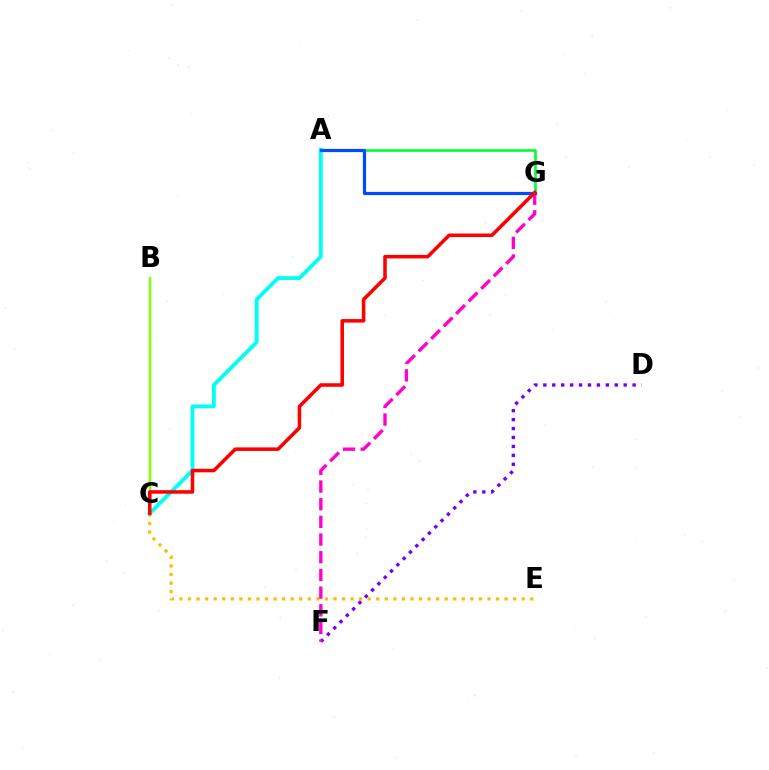{('C', 'E'): [{'color': '#ffbd00', 'line_style': 'dotted', 'thickness': 2.32}], ('D', 'F'): [{'color': '#7200ff', 'line_style': 'dotted', 'thickness': 2.43}], ('B', 'C'): [{'color': '#84ff00', 'line_style': 'solid', 'thickness': 1.78}], ('A', 'G'): [{'color': '#00ff39', 'line_style': 'solid', 'thickness': 1.92}, {'color': '#004bff', 'line_style': 'solid', 'thickness': 2.31}], ('A', 'C'): [{'color': '#00fff6', 'line_style': 'solid', 'thickness': 2.75}], ('F', 'G'): [{'color': '#ff00cf', 'line_style': 'dashed', 'thickness': 2.4}], ('C', 'G'): [{'color': '#ff0000', 'line_style': 'solid', 'thickness': 2.55}]}